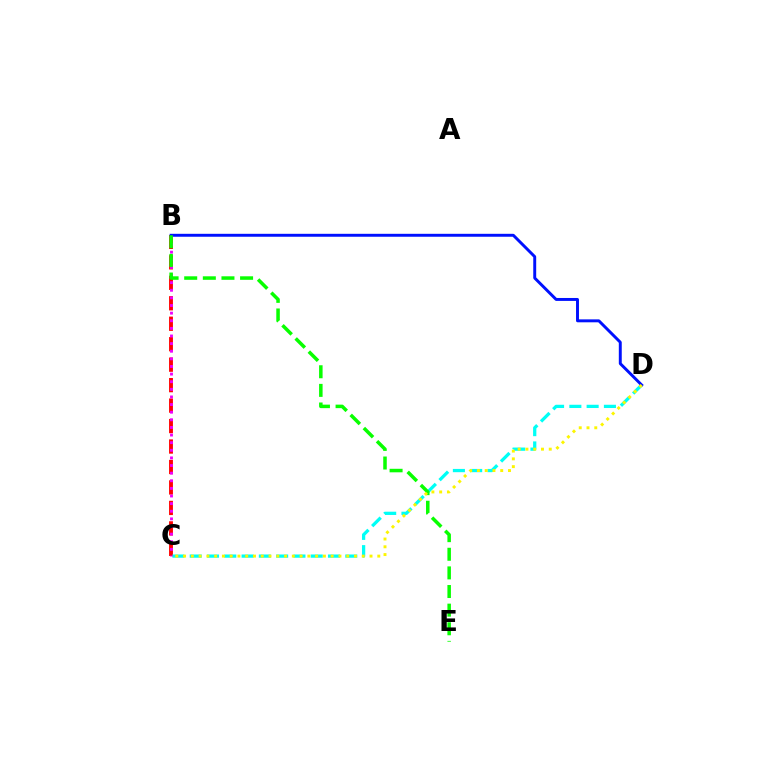{('B', 'C'): [{'color': '#ff0000', 'line_style': 'dashed', 'thickness': 2.78}, {'color': '#ee00ff', 'line_style': 'dotted', 'thickness': 2.07}], ('C', 'D'): [{'color': '#00fff6', 'line_style': 'dashed', 'thickness': 2.35}, {'color': '#fcf500', 'line_style': 'dotted', 'thickness': 2.11}], ('B', 'D'): [{'color': '#0010ff', 'line_style': 'solid', 'thickness': 2.12}], ('B', 'E'): [{'color': '#08ff00', 'line_style': 'dashed', 'thickness': 2.53}]}